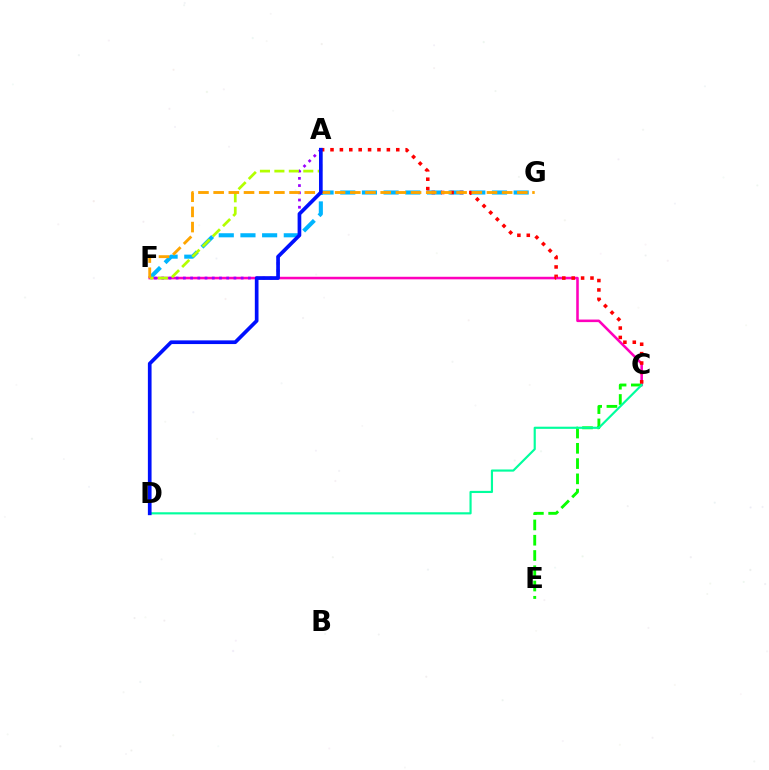{('C', 'F'): [{'color': '#ff00bd', 'line_style': 'solid', 'thickness': 1.85}], ('F', 'G'): [{'color': '#00b5ff', 'line_style': 'dashed', 'thickness': 2.94}, {'color': '#ffa500', 'line_style': 'dashed', 'thickness': 2.06}], ('A', 'F'): [{'color': '#9b00ff', 'line_style': 'dotted', 'thickness': 1.96}, {'color': '#b3ff00', 'line_style': 'dashed', 'thickness': 1.96}], ('C', 'E'): [{'color': '#08ff00', 'line_style': 'dashed', 'thickness': 2.07}], ('A', 'C'): [{'color': '#ff0000', 'line_style': 'dotted', 'thickness': 2.55}], ('C', 'D'): [{'color': '#00ff9d', 'line_style': 'solid', 'thickness': 1.55}], ('A', 'D'): [{'color': '#0010ff', 'line_style': 'solid', 'thickness': 2.65}]}